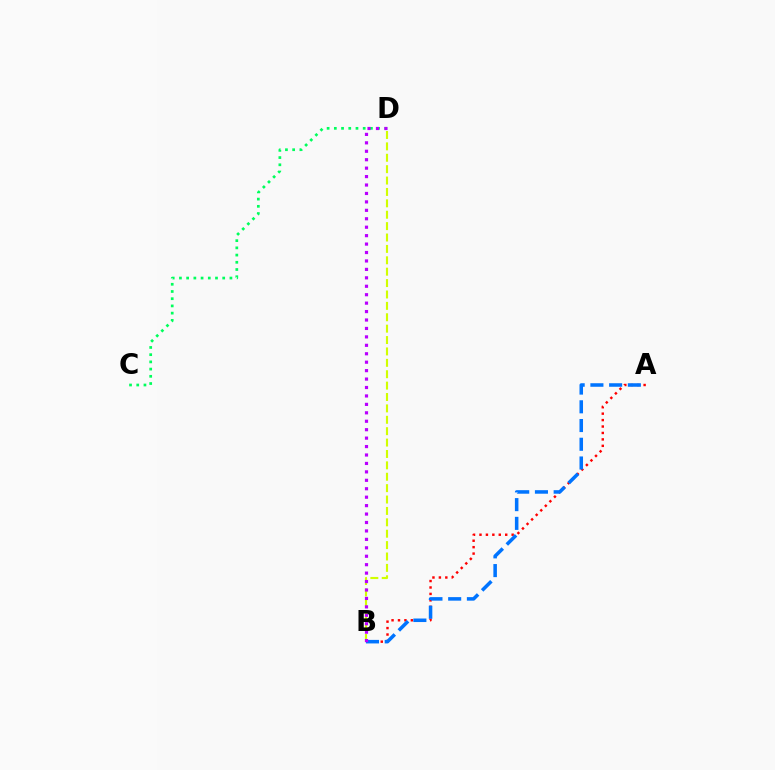{('A', 'B'): [{'color': '#ff0000', 'line_style': 'dotted', 'thickness': 1.75}, {'color': '#0074ff', 'line_style': 'dashed', 'thickness': 2.54}], ('B', 'D'): [{'color': '#d1ff00', 'line_style': 'dashed', 'thickness': 1.55}, {'color': '#b900ff', 'line_style': 'dotted', 'thickness': 2.29}], ('C', 'D'): [{'color': '#00ff5c', 'line_style': 'dotted', 'thickness': 1.96}]}